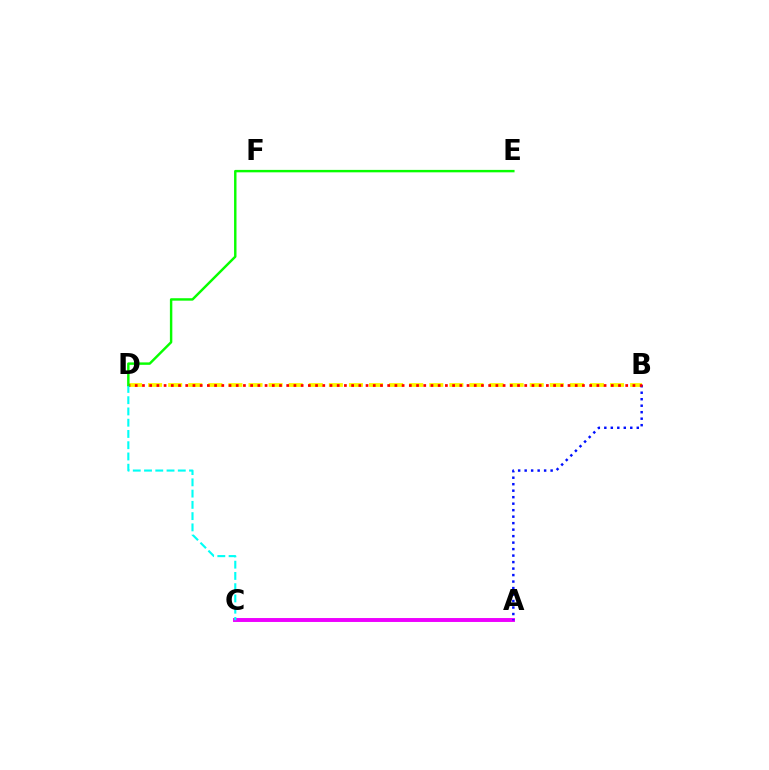{('B', 'D'): [{'color': '#fcf500', 'line_style': 'dashed', 'thickness': 2.73}, {'color': '#ff0000', 'line_style': 'dotted', 'thickness': 1.96}], ('A', 'C'): [{'color': '#ee00ff', 'line_style': 'solid', 'thickness': 2.82}], ('A', 'B'): [{'color': '#0010ff', 'line_style': 'dotted', 'thickness': 1.76}], ('C', 'D'): [{'color': '#00fff6', 'line_style': 'dashed', 'thickness': 1.53}], ('D', 'E'): [{'color': '#08ff00', 'line_style': 'solid', 'thickness': 1.75}]}